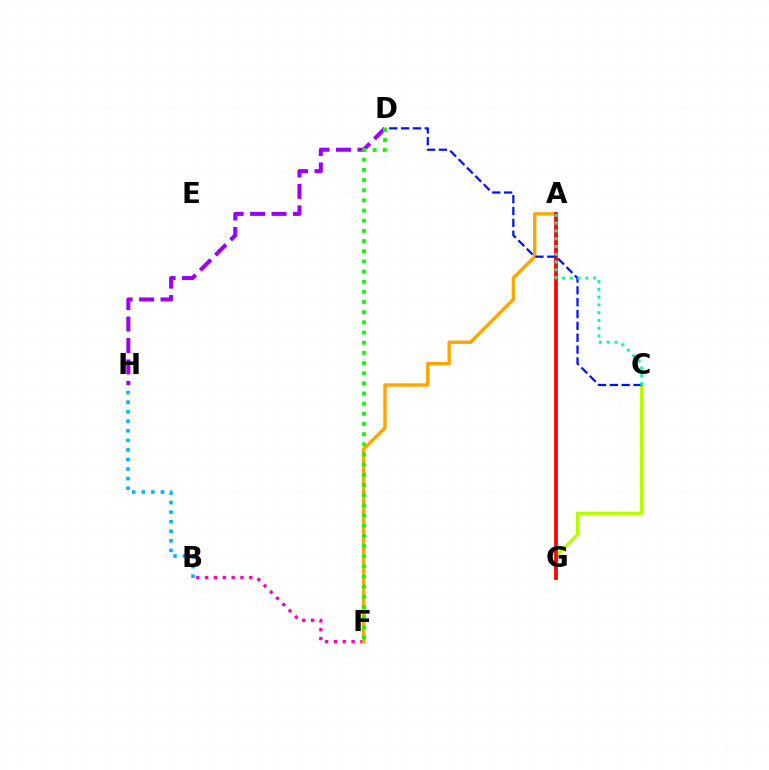{('C', 'G'): [{'color': '#b3ff00', 'line_style': 'solid', 'thickness': 2.38}], ('B', 'H'): [{'color': '#00b5ff', 'line_style': 'dotted', 'thickness': 2.6}], ('B', 'F'): [{'color': '#ff00bd', 'line_style': 'dotted', 'thickness': 2.4}], ('A', 'F'): [{'color': '#ffa500', 'line_style': 'solid', 'thickness': 2.44}], ('D', 'H'): [{'color': '#9b00ff', 'line_style': 'dashed', 'thickness': 2.91}], ('A', 'G'): [{'color': '#ff0000', 'line_style': 'solid', 'thickness': 2.69}], ('C', 'D'): [{'color': '#0010ff', 'line_style': 'dashed', 'thickness': 1.61}], ('A', 'C'): [{'color': '#00ff9d', 'line_style': 'dotted', 'thickness': 2.11}], ('D', 'F'): [{'color': '#08ff00', 'line_style': 'dotted', 'thickness': 2.76}]}